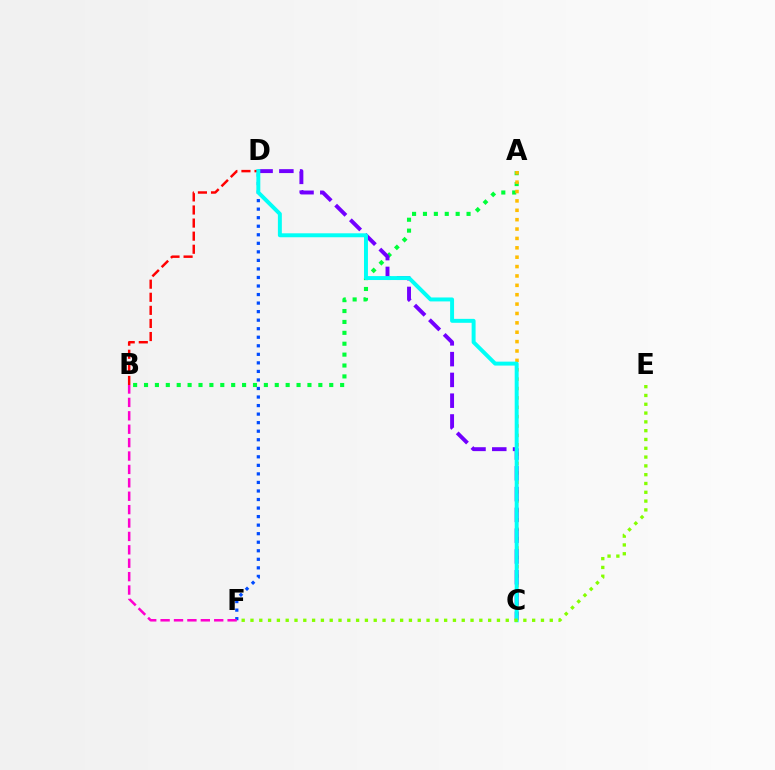{('A', 'B'): [{'color': '#00ff39', 'line_style': 'dotted', 'thickness': 2.96}], ('D', 'F'): [{'color': '#004bff', 'line_style': 'dotted', 'thickness': 2.32}], ('B', 'D'): [{'color': '#ff0000', 'line_style': 'dashed', 'thickness': 1.78}], ('B', 'F'): [{'color': '#ff00cf', 'line_style': 'dashed', 'thickness': 1.82}], ('A', 'C'): [{'color': '#ffbd00', 'line_style': 'dotted', 'thickness': 2.55}], ('C', 'D'): [{'color': '#7200ff', 'line_style': 'dashed', 'thickness': 2.82}, {'color': '#00fff6', 'line_style': 'solid', 'thickness': 2.84}], ('E', 'F'): [{'color': '#84ff00', 'line_style': 'dotted', 'thickness': 2.39}]}